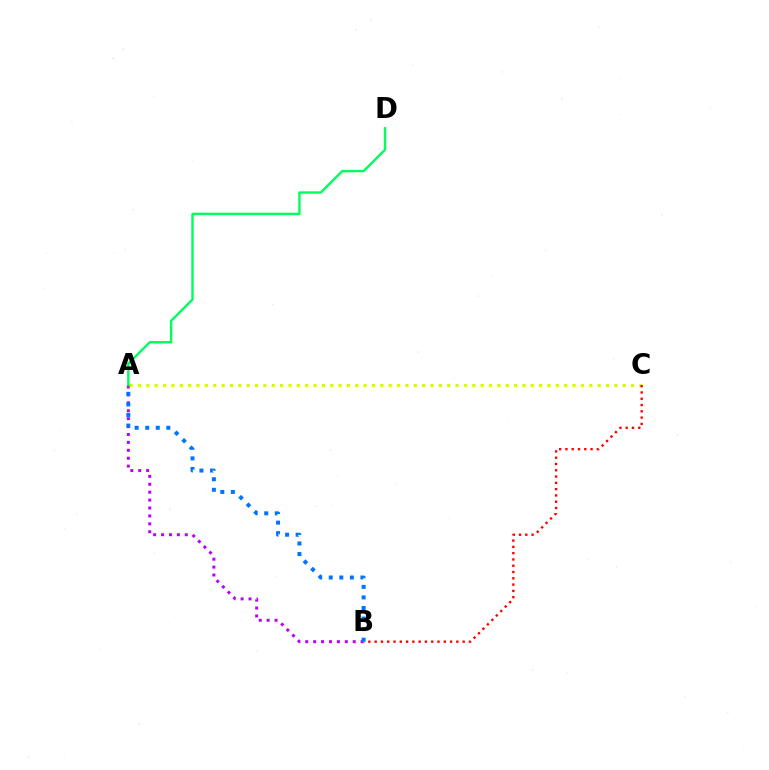{('A', 'B'): [{'color': '#b900ff', 'line_style': 'dotted', 'thickness': 2.15}, {'color': '#0074ff', 'line_style': 'dotted', 'thickness': 2.87}], ('A', 'D'): [{'color': '#00ff5c', 'line_style': 'solid', 'thickness': 1.73}], ('A', 'C'): [{'color': '#d1ff00', 'line_style': 'dotted', 'thickness': 2.27}], ('B', 'C'): [{'color': '#ff0000', 'line_style': 'dotted', 'thickness': 1.71}]}